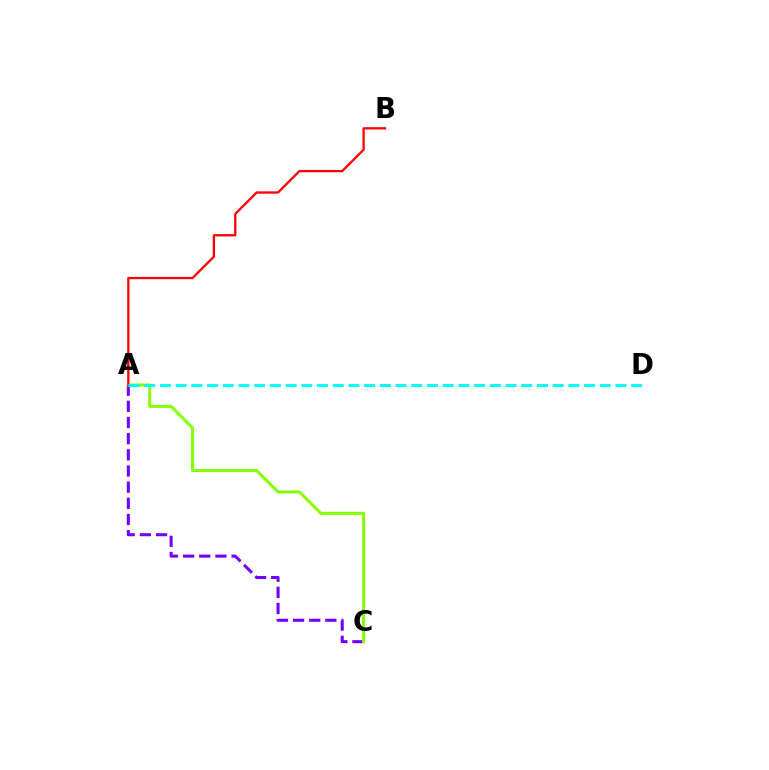{('A', 'C'): [{'color': '#7200ff', 'line_style': 'dashed', 'thickness': 2.2}, {'color': '#84ff00', 'line_style': 'solid', 'thickness': 2.17}], ('A', 'B'): [{'color': '#ff0000', 'line_style': 'solid', 'thickness': 1.65}], ('A', 'D'): [{'color': '#00fff6', 'line_style': 'dashed', 'thickness': 2.13}]}